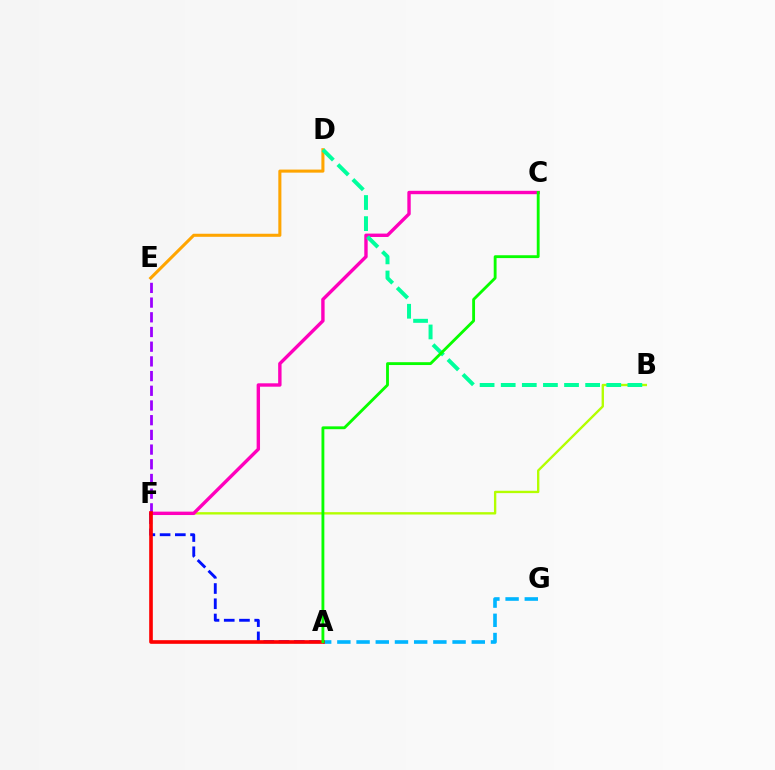{('D', 'E'): [{'color': '#ffa500', 'line_style': 'solid', 'thickness': 2.2}], ('E', 'F'): [{'color': '#9b00ff', 'line_style': 'dashed', 'thickness': 2.0}], ('A', 'G'): [{'color': '#00b5ff', 'line_style': 'dashed', 'thickness': 2.61}], ('B', 'F'): [{'color': '#b3ff00', 'line_style': 'solid', 'thickness': 1.7}], ('C', 'F'): [{'color': '#ff00bd', 'line_style': 'solid', 'thickness': 2.44}], ('B', 'D'): [{'color': '#00ff9d', 'line_style': 'dashed', 'thickness': 2.87}], ('A', 'F'): [{'color': '#0010ff', 'line_style': 'dashed', 'thickness': 2.07}, {'color': '#ff0000', 'line_style': 'solid', 'thickness': 2.62}], ('A', 'C'): [{'color': '#08ff00', 'line_style': 'solid', 'thickness': 2.05}]}